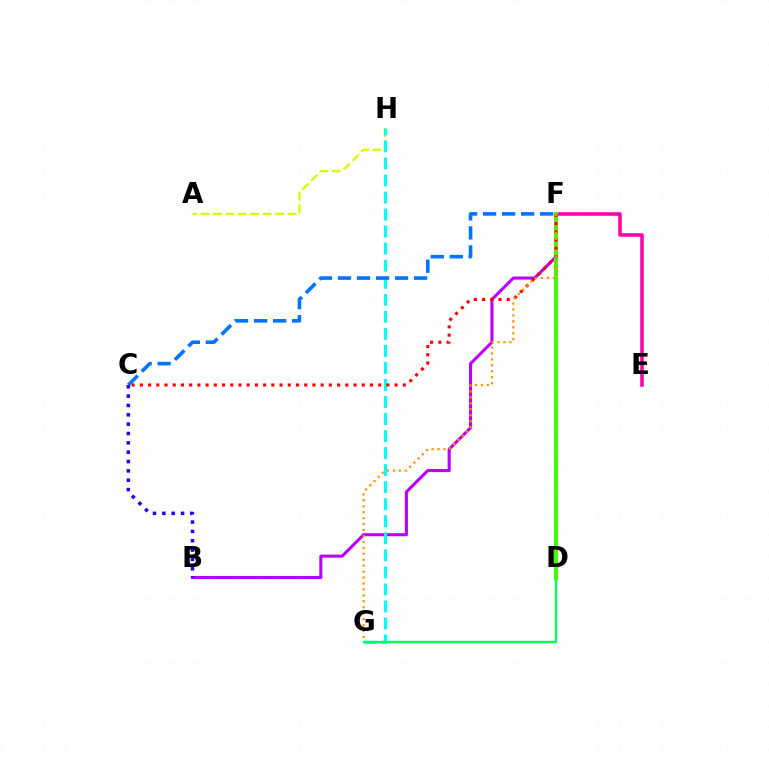{('B', 'F'): [{'color': '#b900ff', 'line_style': 'solid', 'thickness': 2.22}], ('E', 'F'): [{'color': '#ff00ac', 'line_style': 'solid', 'thickness': 2.56}], ('A', 'H'): [{'color': '#d1ff00', 'line_style': 'dashed', 'thickness': 1.69}], ('G', 'H'): [{'color': '#00fff6', 'line_style': 'dashed', 'thickness': 2.31}], ('D', 'G'): [{'color': '#00ff5c', 'line_style': 'solid', 'thickness': 1.73}], ('D', 'F'): [{'color': '#3dff00', 'line_style': 'solid', 'thickness': 2.96}], ('C', 'F'): [{'color': '#0074ff', 'line_style': 'dashed', 'thickness': 2.58}, {'color': '#ff0000', 'line_style': 'dotted', 'thickness': 2.23}], ('F', 'G'): [{'color': '#ff9400', 'line_style': 'dotted', 'thickness': 1.61}], ('B', 'C'): [{'color': '#2500ff', 'line_style': 'dotted', 'thickness': 2.54}]}